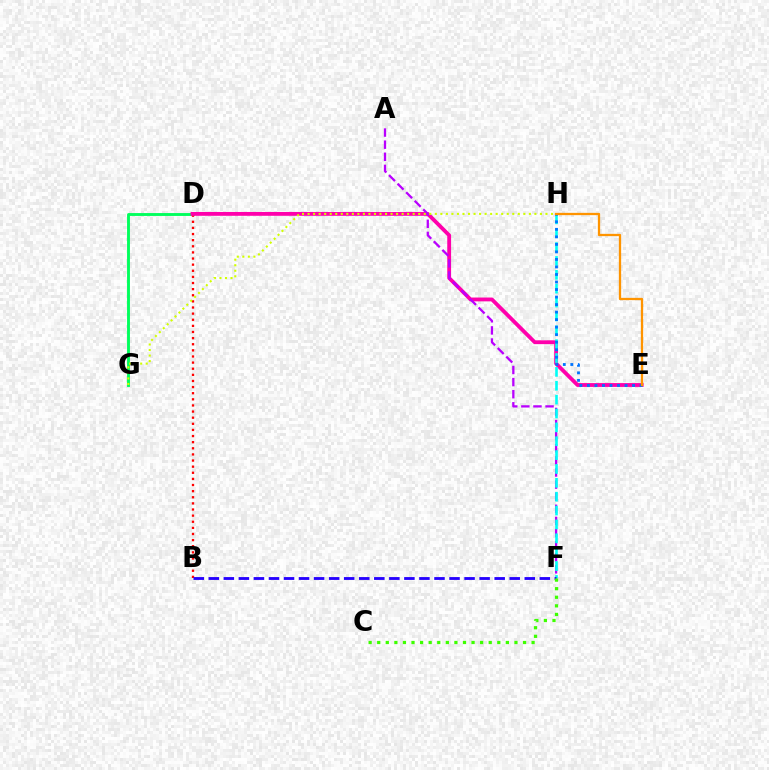{('D', 'G'): [{'color': '#00ff5c', 'line_style': 'solid', 'thickness': 2.08}], ('B', 'D'): [{'color': '#ff0000', 'line_style': 'dotted', 'thickness': 1.66}], ('D', 'E'): [{'color': '#ff00ac', 'line_style': 'solid', 'thickness': 2.76}], ('A', 'F'): [{'color': '#b900ff', 'line_style': 'dashed', 'thickness': 1.64}], ('F', 'H'): [{'color': '#00fff6', 'line_style': 'dashed', 'thickness': 1.88}], ('G', 'H'): [{'color': '#d1ff00', 'line_style': 'dotted', 'thickness': 1.5}], ('E', 'H'): [{'color': '#0074ff', 'line_style': 'dotted', 'thickness': 2.04}, {'color': '#ff9400', 'line_style': 'solid', 'thickness': 1.65}], ('B', 'F'): [{'color': '#2500ff', 'line_style': 'dashed', 'thickness': 2.04}], ('C', 'F'): [{'color': '#3dff00', 'line_style': 'dotted', 'thickness': 2.33}]}